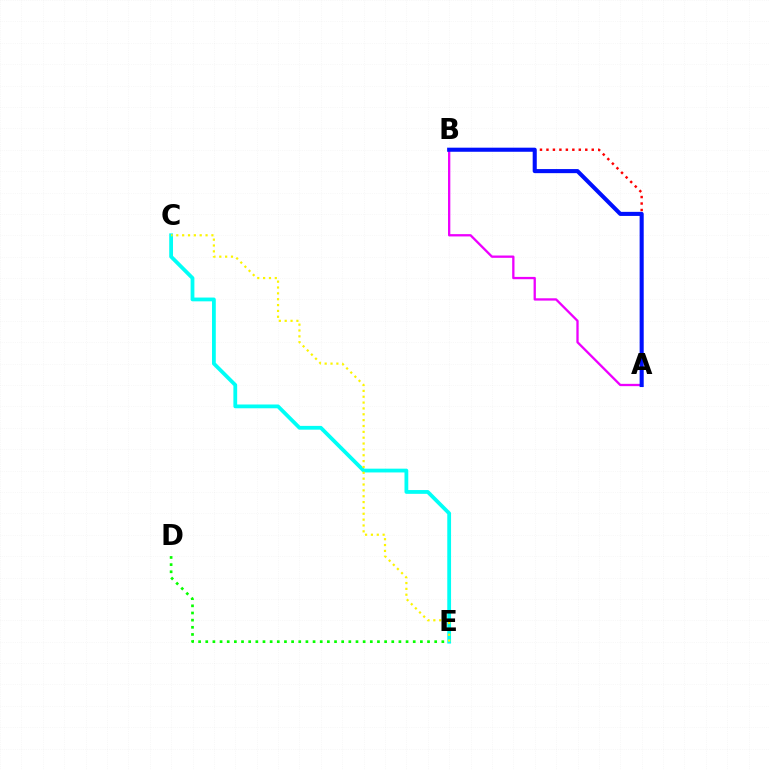{('A', 'B'): [{'color': '#ff0000', 'line_style': 'dotted', 'thickness': 1.76}, {'color': '#ee00ff', 'line_style': 'solid', 'thickness': 1.66}, {'color': '#0010ff', 'line_style': 'solid', 'thickness': 2.94}], ('D', 'E'): [{'color': '#08ff00', 'line_style': 'dotted', 'thickness': 1.94}], ('C', 'E'): [{'color': '#00fff6', 'line_style': 'solid', 'thickness': 2.72}, {'color': '#fcf500', 'line_style': 'dotted', 'thickness': 1.59}]}